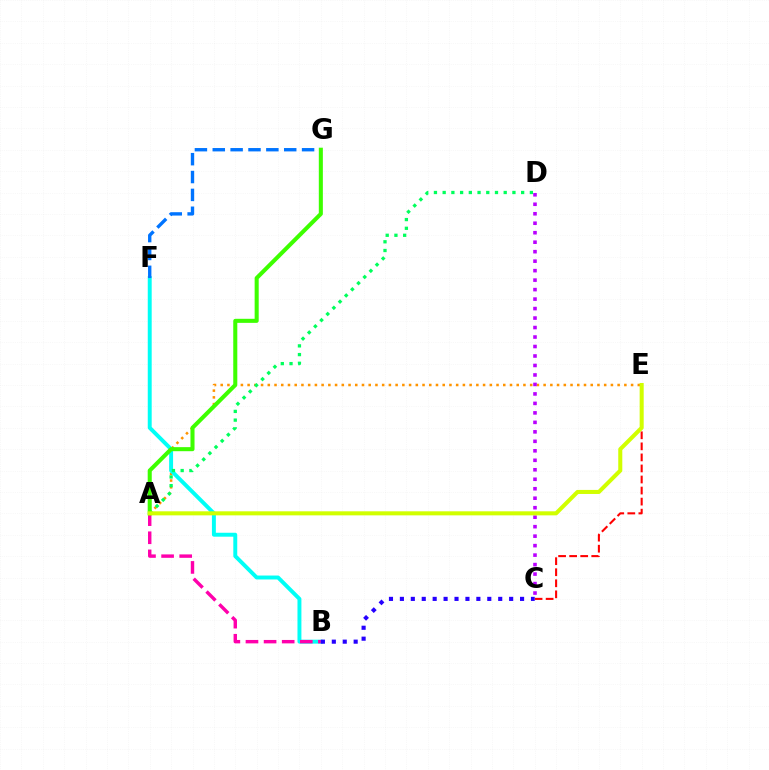{('C', 'E'): [{'color': '#ff0000', 'line_style': 'dashed', 'thickness': 1.5}], ('A', 'E'): [{'color': '#ff9400', 'line_style': 'dotted', 'thickness': 1.83}, {'color': '#d1ff00', 'line_style': 'solid', 'thickness': 2.91}], ('B', 'F'): [{'color': '#00fff6', 'line_style': 'solid', 'thickness': 2.83}], ('A', 'B'): [{'color': '#ff00ac', 'line_style': 'dashed', 'thickness': 2.46}], ('F', 'G'): [{'color': '#0074ff', 'line_style': 'dashed', 'thickness': 2.43}], ('A', 'D'): [{'color': '#00ff5c', 'line_style': 'dotted', 'thickness': 2.37}], ('A', 'G'): [{'color': '#3dff00', 'line_style': 'solid', 'thickness': 2.92}], ('C', 'D'): [{'color': '#b900ff', 'line_style': 'dotted', 'thickness': 2.58}], ('B', 'C'): [{'color': '#2500ff', 'line_style': 'dotted', 'thickness': 2.97}]}